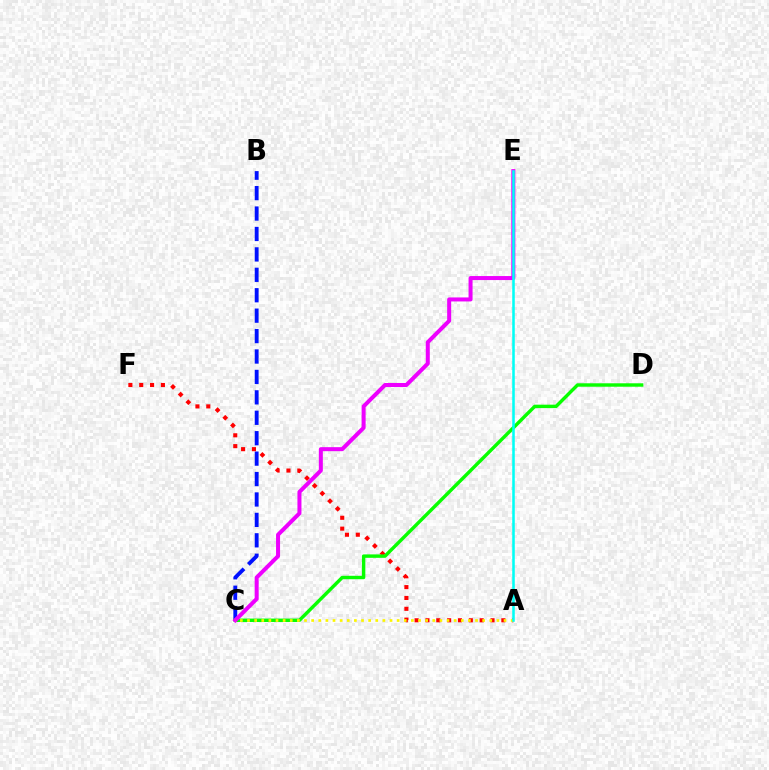{('B', 'C'): [{'color': '#0010ff', 'line_style': 'dashed', 'thickness': 2.77}], ('A', 'F'): [{'color': '#ff0000', 'line_style': 'dotted', 'thickness': 2.95}], ('C', 'D'): [{'color': '#08ff00', 'line_style': 'solid', 'thickness': 2.47}], ('C', 'E'): [{'color': '#ee00ff', 'line_style': 'solid', 'thickness': 2.89}], ('A', 'C'): [{'color': '#fcf500', 'line_style': 'dotted', 'thickness': 1.94}], ('A', 'E'): [{'color': '#00fff6', 'line_style': 'solid', 'thickness': 1.83}]}